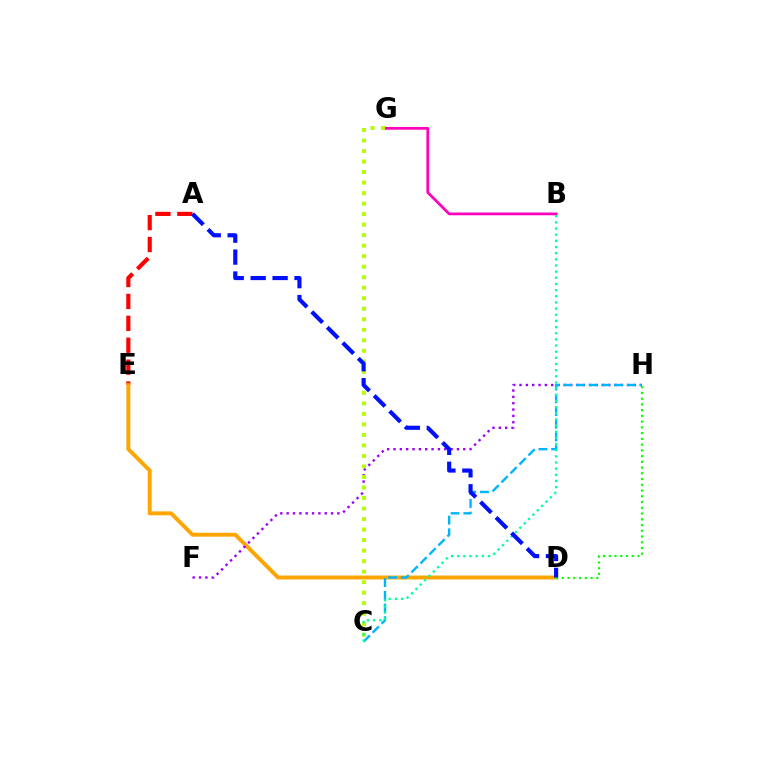{('A', 'E'): [{'color': '#ff0000', 'line_style': 'dashed', 'thickness': 2.98}], ('B', 'G'): [{'color': '#ff00bd', 'line_style': 'solid', 'thickness': 1.98}], ('D', 'E'): [{'color': '#ffa500', 'line_style': 'solid', 'thickness': 2.83}], ('F', 'H'): [{'color': '#9b00ff', 'line_style': 'dotted', 'thickness': 1.72}], ('C', 'H'): [{'color': '#00b5ff', 'line_style': 'dashed', 'thickness': 1.73}], ('C', 'G'): [{'color': '#b3ff00', 'line_style': 'dotted', 'thickness': 2.86}], ('B', 'C'): [{'color': '#00ff9d', 'line_style': 'dotted', 'thickness': 1.67}], ('D', 'H'): [{'color': '#08ff00', 'line_style': 'dotted', 'thickness': 1.56}], ('A', 'D'): [{'color': '#0010ff', 'line_style': 'dashed', 'thickness': 2.98}]}